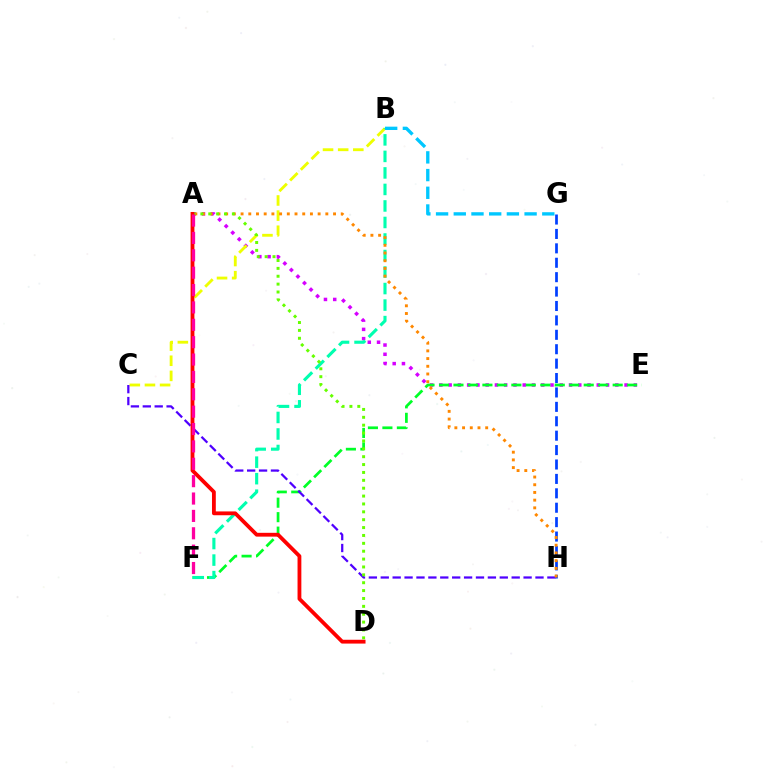{('A', 'E'): [{'color': '#d600ff', 'line_style': 'dotted', 'thickness': 2.52}], ('G', 'H'): [{'color': '#003fff', 'line_style': 'dashed', 'thickness': 1.96}], ('E', 'F'): [{'color': '#00ff27', 'line_style': 'dashed', 'thickness': 1.97}], ('B', 'C'): [{'color': '#eeff00', 'line_style': 'dashed', 'thickness': 2.06}], ('C', 'H'): [{'color': '#4f00ff', 'line_style': 'dashed', 'thickness': 1.62}], ('B', 'F'): [{'color': '#00ffaf', 'line_style': 'dashed', 'thickness': 2.24}], ('B', 'G'): [{'color': '#00c7ff', 'line_style': 'dashed', 'thickness': 2.41}], ('A', 'H'): [{'color': '#ff8800', 'line_style': 'dotted', 'thickness': 2.09}], ('A', 'D'): [{'color': '#66ff00', 'line_style': 'dotted', 'thickness': 2.14}, {'color': '#ff0000', 'line_style': 'solid', 'thickness': 2.75}], ('A', 'F'): [{'color': '#ff00a0', 'line_style': 'dashed', 'thickness': 2.36}]}